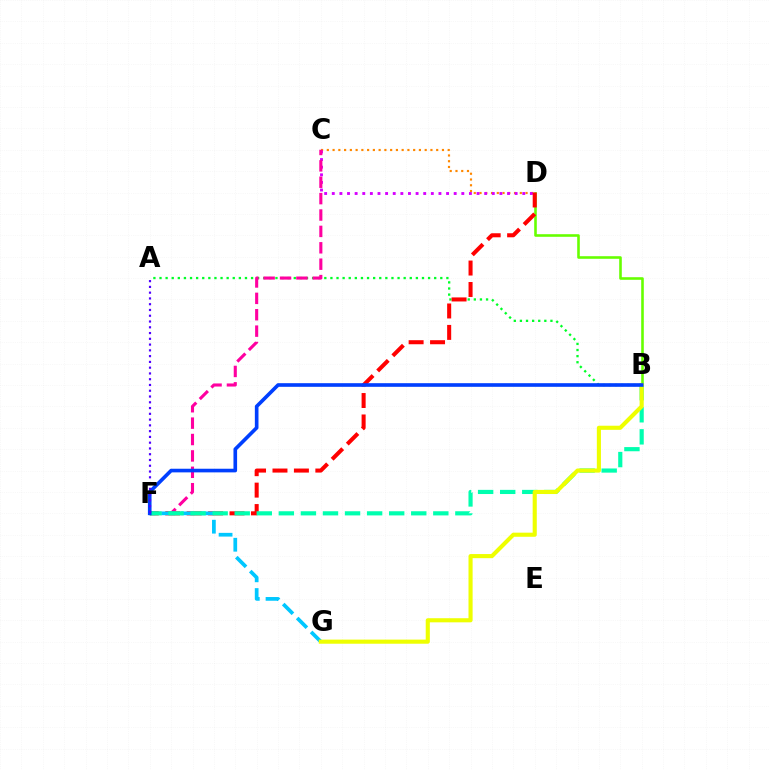{('C', 'D'): [{'color': '#ff8800', 'line_style': 'dotted', 'thickness': 1.56}, {'color': '#d600ff', 'line_style': 'dotted', 'thickness': 2.07}], ('B', 'D'): [{'color': '#66ff00', 'line_style': 'solid', 'thickness': 1.87}], ('A', 'B'): [{'color': '#00ff27', 'line_style': 'dotted', 'thickness': 1.66}], ('C', 'F'): [{'color': '#ff00a0', 'line_style': 'dashed', 'thickness': 2.23}], ('D', 'F'): [{'color': '#ff0000', 'line_style': 'dashed', 'thickness': 2.91}], ('F', 'G'): [{'color': '#00c7ff', 'line_style': 'dashed', 'thickness': 2.68}], ('B', 'F'): [{'color': '#00ffaf', 'line_style': 'dashed', 'thickness': 3.0}, {'color': '#003fff', 'line_style': 'solid', 'thickness': 2.62}], ('B', 'G'): [{'color': '#eeff00', 'line_style': 'solid', 'thickness': 2.96}], ('A', 'F'): [{'color': '#4f00ff', 'line_style': 'dotted', 'thickness': 1.57}]}